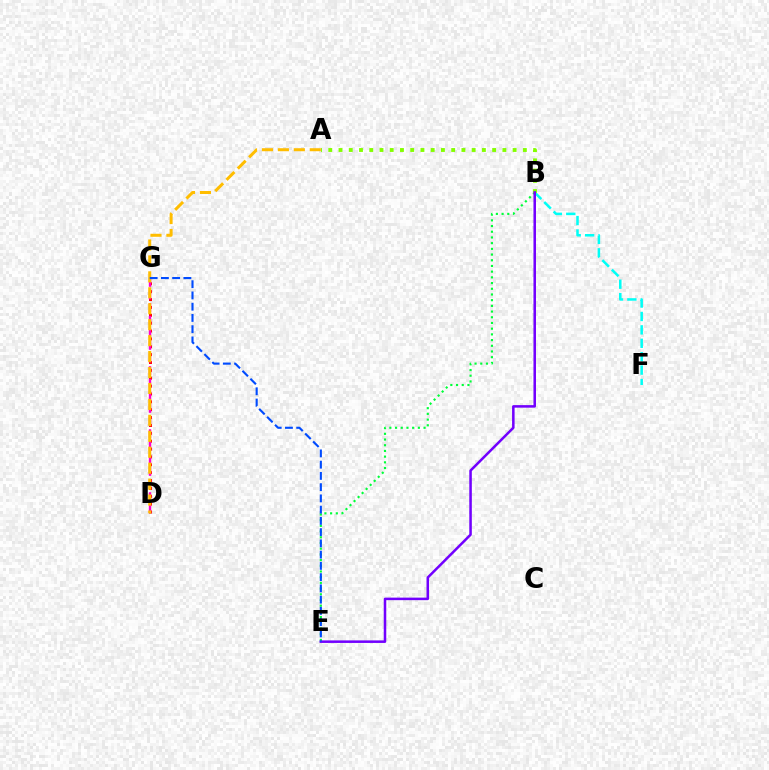{('B', 'E'): [{'color': '#00ff39', 'line_style': 'dotted', 'thickness': 1.55}, {'color': '#7200ff', 'line_style': 'solid', 'thickness': 1.82}], ('B', 'F'): [{'color': '#00fff6', 'line_style': 'dashed', 'thickness': 1.82}], ('A', 'B'): [{'color': '#84ff00', 'line_style': 'dotted', 'thickness': 2.78}], ('D', 'G'): [{'color': '#ff0000', 'line_style': 'dotted', 'thickness': 2.14}, {'color': '#ff00cf', 'line_style': 'dashed', 'thickness': 1.71}], ('A', 'D'): [{'color': '#ffbd00', 'line_style': 'dashed', 'thickness': 2.17}], ('E', 'G'): [{'color': '#004bff', 'line_style': 'dashed', 'thickness': 1.53}]}